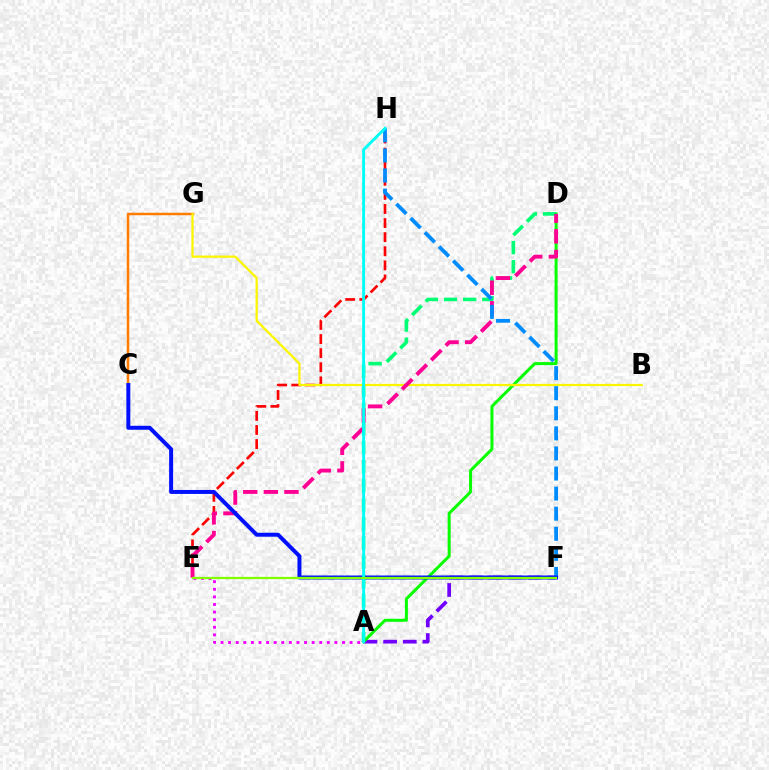{('A', 'F'): [{'color': '#7200ff', 'line_style': 'dashed', 'thickness': 2.67}], ('A', 'D'): [{'color': '#08ff00', 'line_style': 'solid', 'thickness': 2.17}, {'color': '#00ff74', 'line_style': 'dashed', 'thickness': 2.59}], ('C', 'G'): [{'color': '#ff7c00', 'line_style': 'solid', 'thickness': 1.79}], ('E', 'H'): [{'color': '#ff0000', 'line_style': 'dashed', 'thickness': 1.92}], ('B', 'G'): [{'color': '#fcf500', 'line_style': 'solid', 'thickness': 1.62}], ('D', 'E'): [{'color': '#ff0094', 'line_style': 'dashed', 'thickness': 2.8}], ('F', 'H'): [{'color': '#008cff', 'line_style': 'dashed', 'thickness': 2.73}], ('C', 'F'): [{'color': '#0010ff', 'line_style': 'solid', 'thickness': 2.86}], ('A', 'E'): [{'color': '#ee00ff', 'line_style': 'dotted', 'thickness': 2.06}], ('A', 'H'): [{'color': '#00fff6', 'line_style': 'solid', 'thickness': 2.09}], ('E', 'F'): [{'color': '#84ff00', 'line_style': 'solid', 'thickness': 1.63}]}